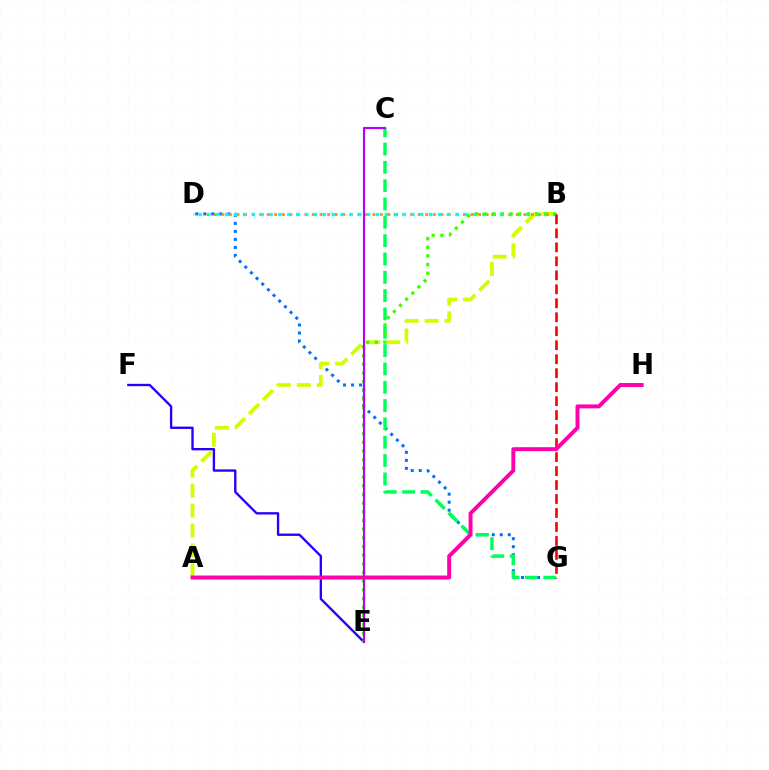{('D', 'G'): [{'color': '#0074ff', 'line_style': 'dotted', 'thickness': 2.18}], ('E', 'F'): [{'color': '#2500ff', 'line_style': 'solid', 'thickness': 1.69}], ('A', 'B'): [{'color': '#d1ff00', 'line_style': 'dashed', 'thickness': 2.71}], ('B', 'D'): [{'color': '#ff9400', 'line_style': 'dotted', 'thickness': 2.05}, {'color': '#00fff6', 'line_style': 'dotted', 'thickness': 2.41}], ('C', 'G'): [{'color': '#00ff5c', 'line_style': 'dashed', 'thickness': 2.49}], ('B', 'E'): [{'color': '#3dff00', 'line_style': 'dotted', 'thickness': 2.36}], ('C', 'E'): [{'color': '#b900ff', 'line_style': 'solid', 'thickness': 1.56}], ('B', 'G'): [{'color': '#ff0000', 'line_style': 'dashed', 'thickness': 1.9}], ('A', 'H'): [{'color': '#ff00ac', 'line_style': 'solid', 'thickness': 2.84}]}